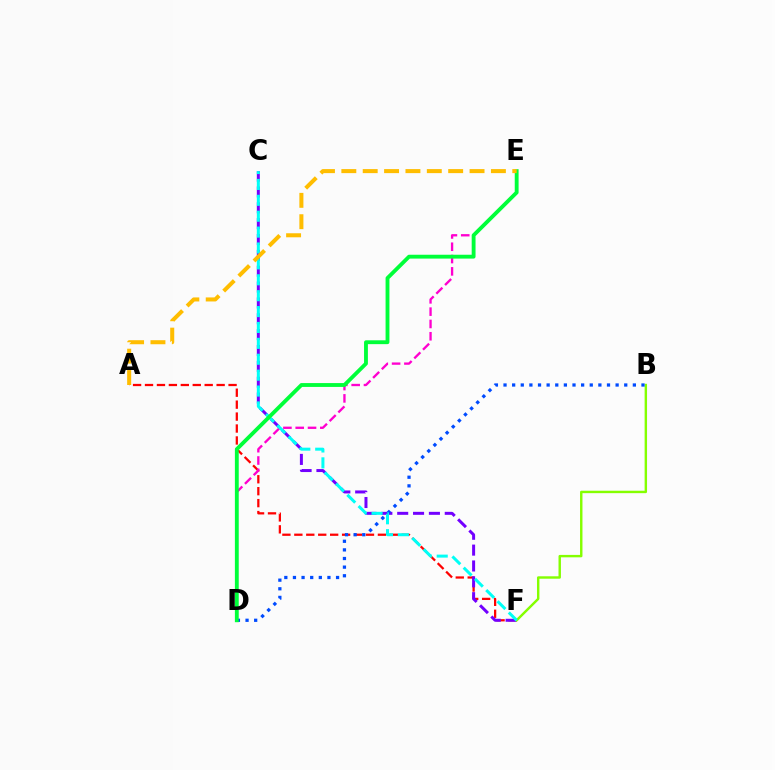{('A', 'F'): [{'color': '#ff0000', 'line_style': 'dashed', 'thickness': 1.62}], ('C', 'F'): [{'color': '#7200ff', 'line_style': 'dashed', 'thickness': 2.15}, {'color': '#00fff6', 'line_style': 'dashed', 'thickness': 2.16}], ('D', 'E'): [{'color': '#ff00cf', 'line_style': 'dashed', 'thickness': 1.67}, {'color': '#00ff39', 'line_style': 'solid', 'thickness': 2.77}], ('B', 'F'): [{'color': '#84ff00', 'line_style': 'solid', 'thickness': 1.74}], ('B', 'D'): [{'color': '#004bff', 'line_style': 'dotted', 'thickness': 2.34}], ('A', 'E'): [{'color': '#ffbd00', 'line_style': 'dashed', 'thickness': 2.9}]}